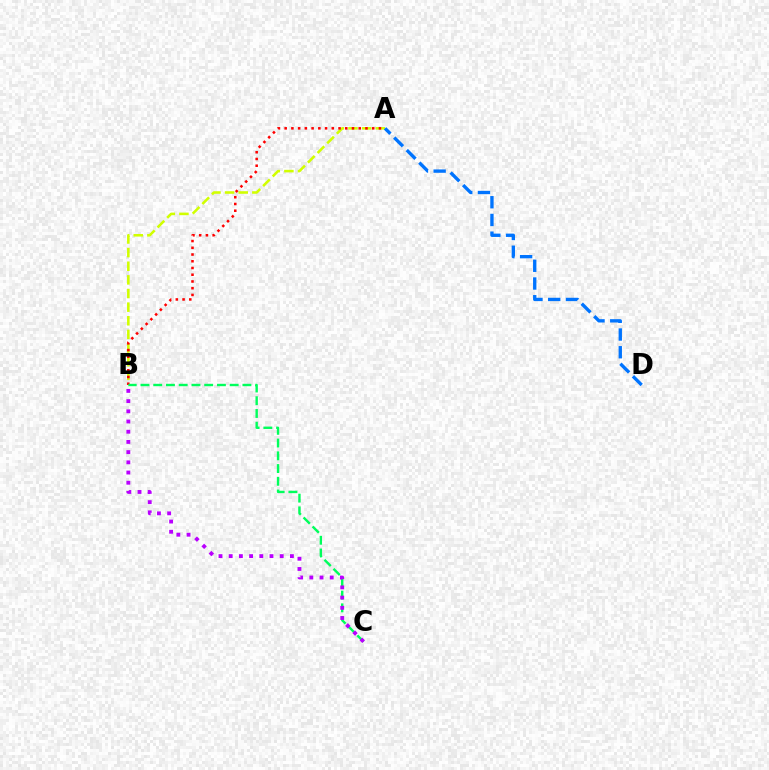{('A', 'B'): [{'color': '#d1ff00', 'line_style': 'dashed', 'thickness': 1.85}, {'color': '#ff0000', 'line_style': 'dotted', 'thickness': 1.83}], ('B', 'C'): [{'color': '#00ff5c', 'line_style': 'dashed', 'thickness': 1.73}, {'color': '#b900ff', 'line_style': 'dotted', 'thickness': 2.77}], ('A', 'D'): [{'color': '#0074ff', 'line_style': 'dashed', 'thickness': 2.41}]}